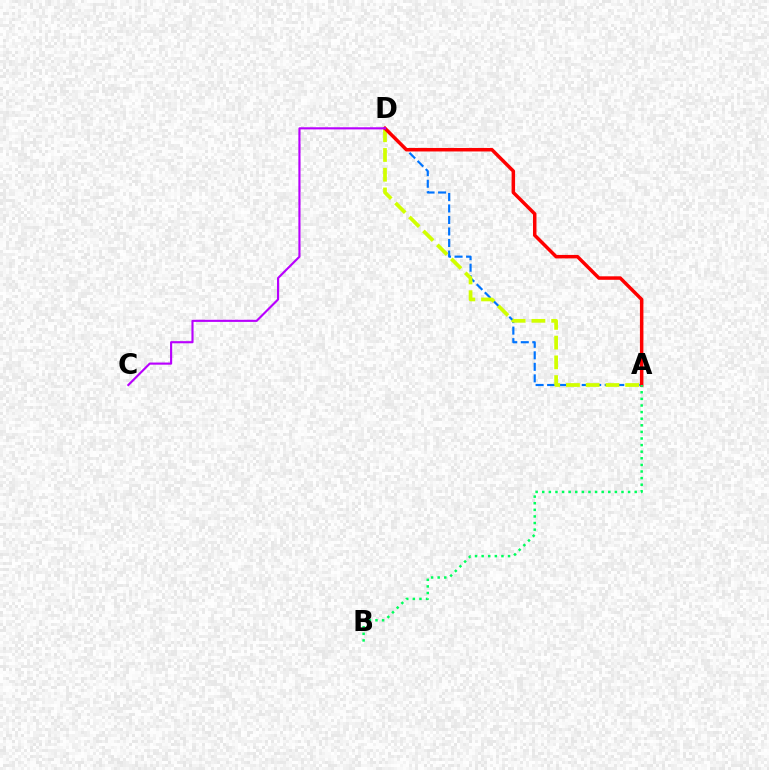{('A', 'D'): [{'color': '#0074ff', 'line_style': 'dashed', 'thickness': 1.57}, {'color': '#d1ff00', 'line_style': 'dashed', 'thickness': 2.68}, {'color': '#ff0000', 'line_style': 'solid', 'thickness': 2.51}], ('A', 'B'): [{'color': '#00ff5c', 'line_style': 'dotted', 'thickness': 1.79}], ('C', 'D'): [{'color': '#b900ff', 'line_style': 'solid', 'thickness': 1.54}]}